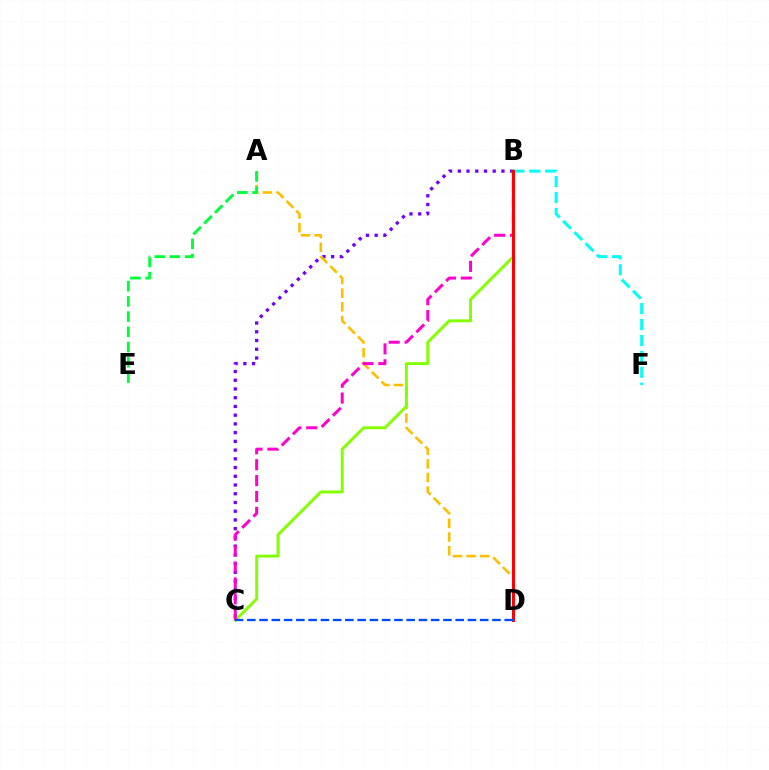{('B', 'C'): [{'color': '#7200ff', 'line_style': 'dotted', 'thickness': 2.37}, {'color': '#84ff00', 'line_style': 'solid', 'thickness': 2.12}, {'color': '#ff00cf', 'line_style': 'dashed', 'thickness': 2.16}], ('B', 'F'): [{'color': '#00fff6', 'line_style': 'dashed', 'thickness': 2.16}], ('A', 'D'): [{'color': '#ffbd00', 'line_style': 'dashed', 'thickness': 1.86}], ('A', 'E'): [{'color': '#00ff39', 'line_style': 'dashed', 'thickness': 2.07}], ('B', 'D'): [{'color': '#ff0000', 'line_style': 'solid', 'thickness': 2.15}], ('C', 'D'): [{'color': '#004bff', 'line_style': 'dashed', 'thickness': 1.67}]}